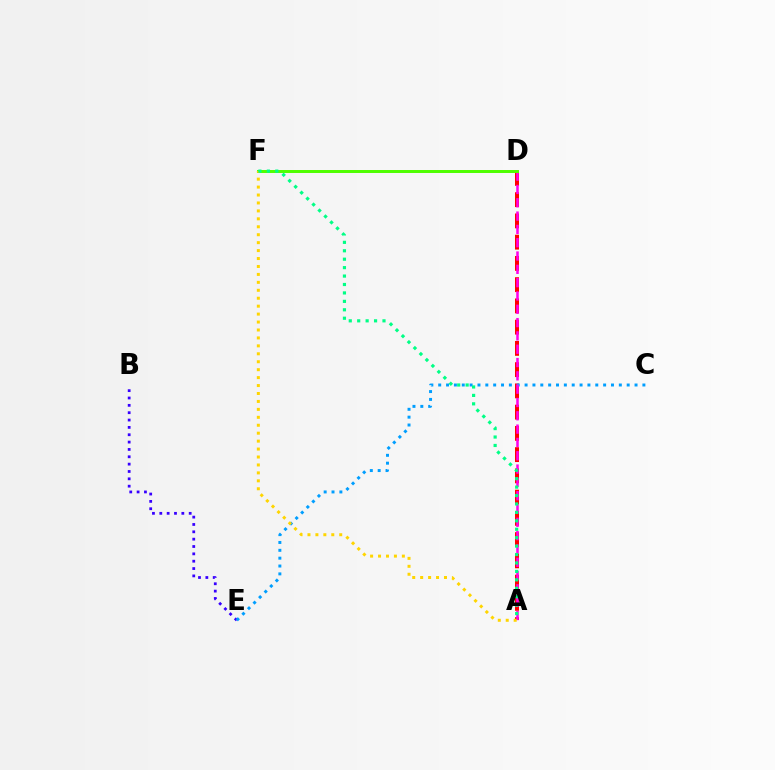{('A', 'D'): [{'color': '#ff0000', 'line_style': 'dashed', 'thickness': 2.89}, {'color': '#ff00ed', 'line_style': 'dashed', 'thickness': 1.81}], ('B', 'E'): [{'color': '#3700ff', 'line_style': 'dotted', 'thickness': 2.0}], ('C', 'E'): [{'color': '#009eff', 'line_style': 'dotted', 'thickness': 2.13}], ('D', 'F'): [{'color': '#4fff00', 'line_style': 'solid', 'thickness': 2.14}], ('A', 'F'): [{'color': '#ffd500', 'line_style': 'dotted', 'thickness': 2.16}, {'color': '#00ff86', 'line_style': 'dotted', 'thickness': 2.29}]}